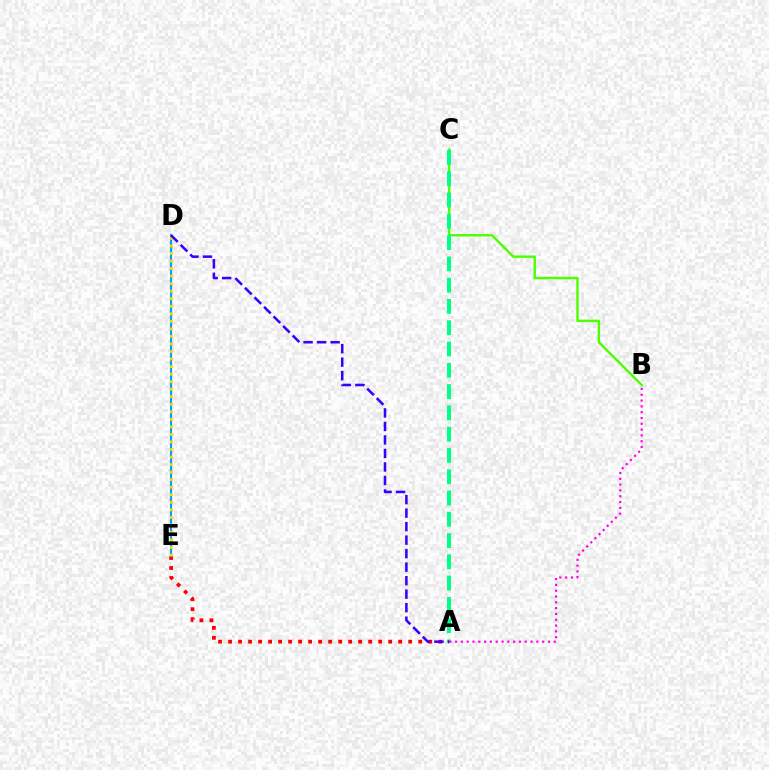{('A', 'E'): [{'color': '#ff0000', 'line_style': 'dotted', 'thickness': 2.72}], ('B', 'C'): [{'color': '#4fff00', 'line_style': 'solid', 'thickness': 1.75}], ('A', 'C'): [{'color': '#00ff86', 'line_style': 'dashed', 'thickness': 2.89}], ('D', 'E'): [{'color': '#009eff', 'line_style': 'solid', 'thickness': 1.53}, {'color': '#ffd500', 'line_style': 'dotted', 'thickness': 2.05}], ('A', 'B'): [{'color': '#ff00ed', 'line_style': 'dotted', 'thickness': 1.58}], ('A', 'D'): [{'color': '#3700ff', 'line_style': 'dashed', 'thickness': 1.83}]}